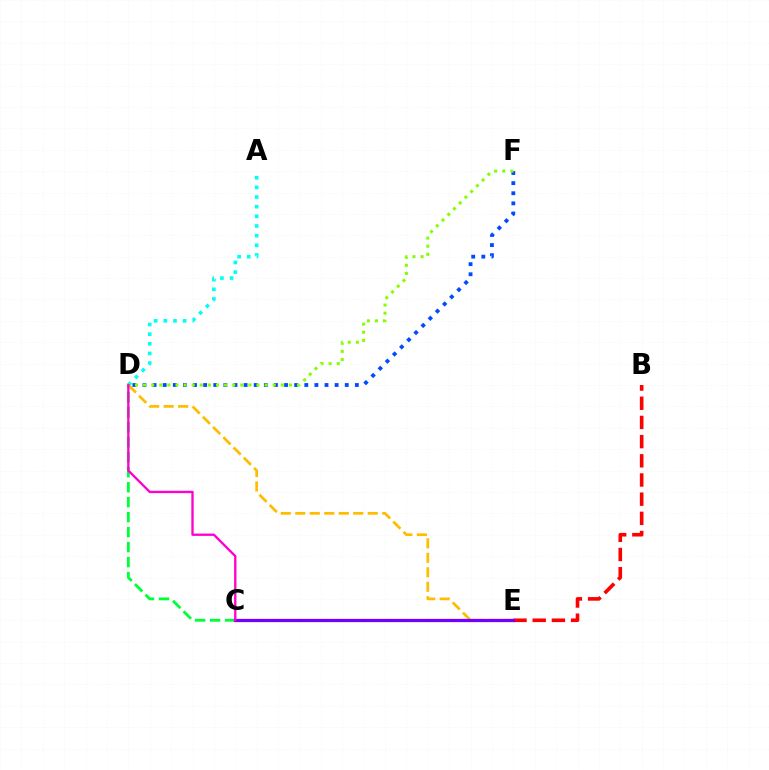{('C', 'D'): [{'color': '#00ff39', 'line_style': 'dashed', 'thickness': 2.04}, {'color': '#ff00cf', 'line_style': 'solid', 'thickness': 1.68}], ('D', 'E'): [{'color': '#ffbd00', 'line_style': 'dashed', 'thickness': 1.97}], ('B', 'E'): [{'color': '#ff0000', 'line_style': 'dashed', 'thickness': 2.61}], ('D', 'F'): [{'color': '#004bff', 'line_style': 'dotted', 'thickness': 2.75}, {'color': '#84ff00', 'line_style': 'dotted', 'thickness': 2.2}], ('A', 'D'): [{'color': '#00fff6', 'line_style': 'dotted', 'thickness': 2.62}], ('C', 'E'): [{'color': '#7200ff', 'line_style': 'solid', 'thickness': 2.35}]}